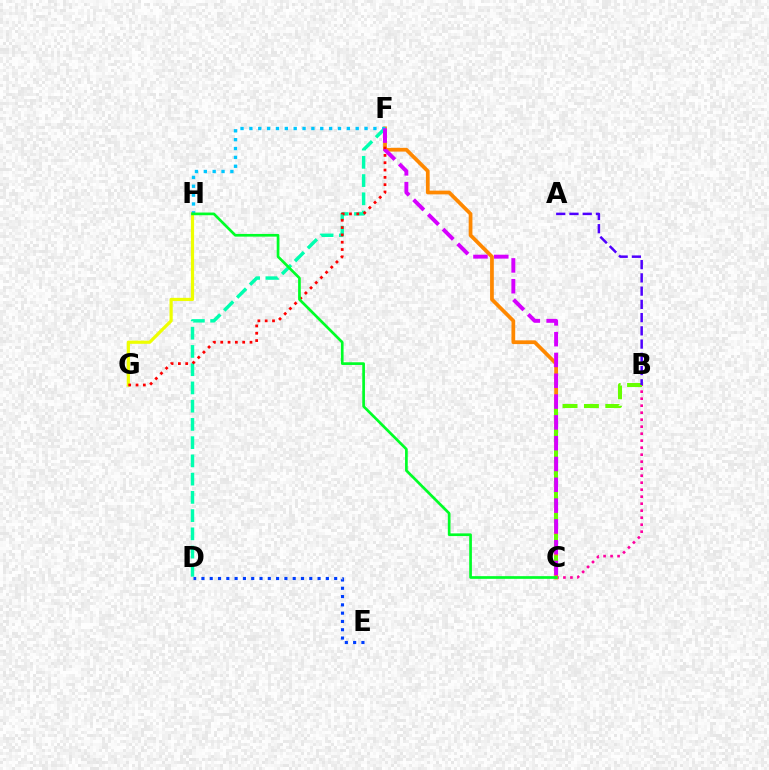{('B', 'C'): [{'color': '#ff00a0', 'line_style': 'dotted', 'thickness': 1.9}, {'color': '#66ff00', 'line_style': 'dashed', 'thickness': 2.9}], ('C', 'F'): [{'color': '#ff8800', 'line_style': 'solid', 'thickness': 2.69}, {'color': '#d600ff', 'line_style': 'dashed', 'thickness': 2.83}], ('D', 'F'): [{'color': '#00ffaf', 'line_style': 'dashed', 'thickness': 2.48}], ('G', 'H'): [{'color': '#eeff00', 'line_style': 'solid', 'thickness': 2.3}], ('D', 'E'): [{'color': '#003fff', 'line_style': 'dotted', 'thickness': 2.25}], ('F', 'G'): [{'color': '#ff0000', 'line_style': 'dotted', 'thickness': 1.99}], ('F', 'H'): [{'color': '#00c7ff', 'line_style': 'dotted', 'thickness': 2.41}], ('A', 'B'): [{'color': '#4f00ff', 'line_style': 'dashed', 'thickness': 1.8}], ('C', 'H'): [{'color': '#00ff27', 'line_style': 'solid', 'thickness': 1.94}]}